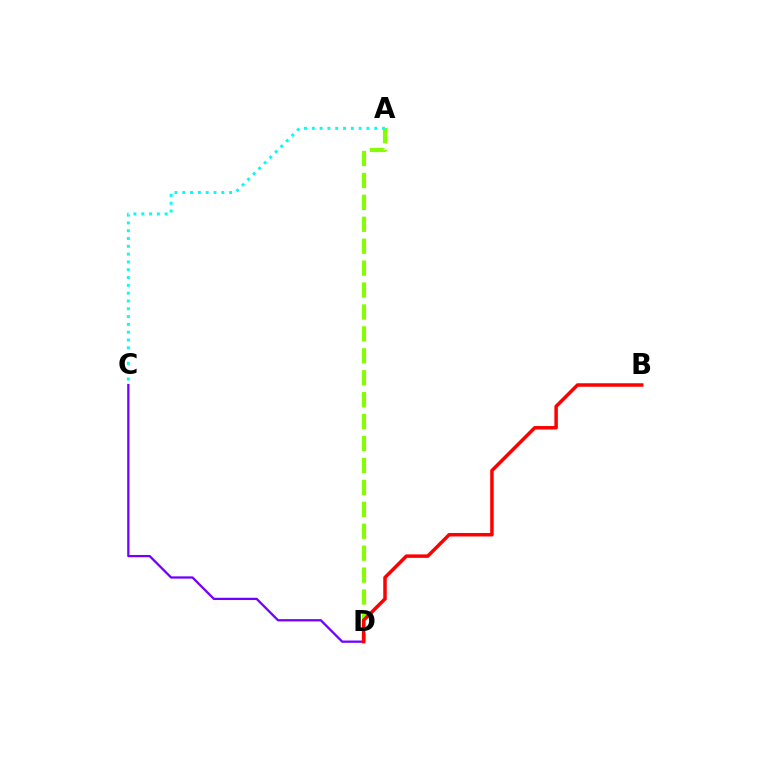{('A', 'D'): [{'color': '#84ff00', 'line_style': 'dashed', 'thickness': 2.98}], ('C', 'D'): [{'color': '#7200ff', 'line_style': 'solid', 'thickness': 1.64}], ('B', 'D'): [{'color': '#ff0000', 'line_style': 'solid', 'thickness': 2.51}], ('A', 'C'): [{'color': '#00fff6', 'line_style': 'dotted', 'thickness': 2.12}]}